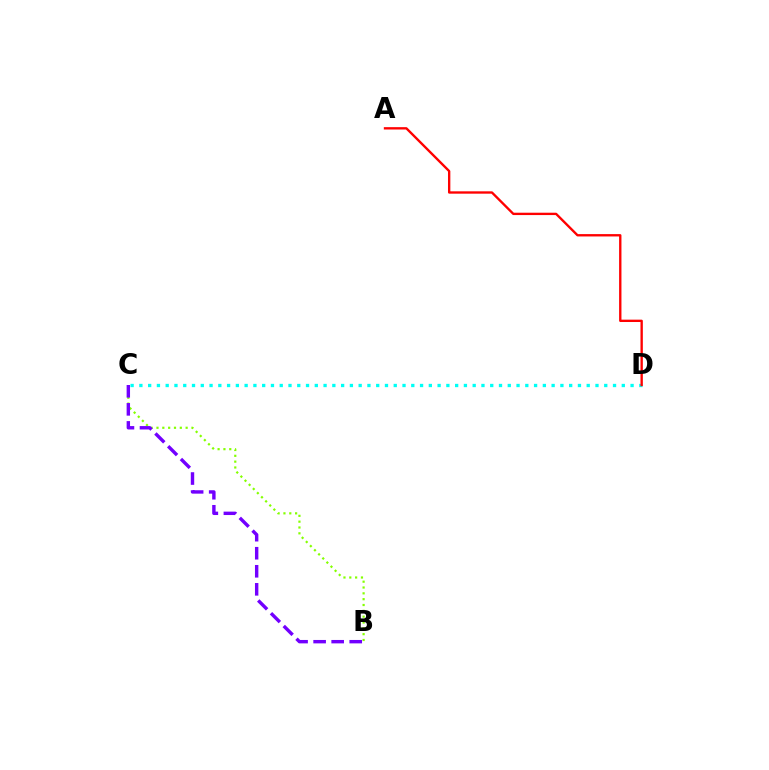{('B', 'C'): [{'color': '#84ff00', 'line_style': 'dotted', 'thickness': 1.58}, {'color': '#7200ff', 'line_style': 'dashed', 'thickness': 2.45}], ('C', 'D'): [{'color': '#00fff6', 'line_style': 'dotted', 'thickness': 2.38}], ('A', 'D'): [{'color': '#ff0000', 'line_style': 'solid', 'thickness': 1.7}]}